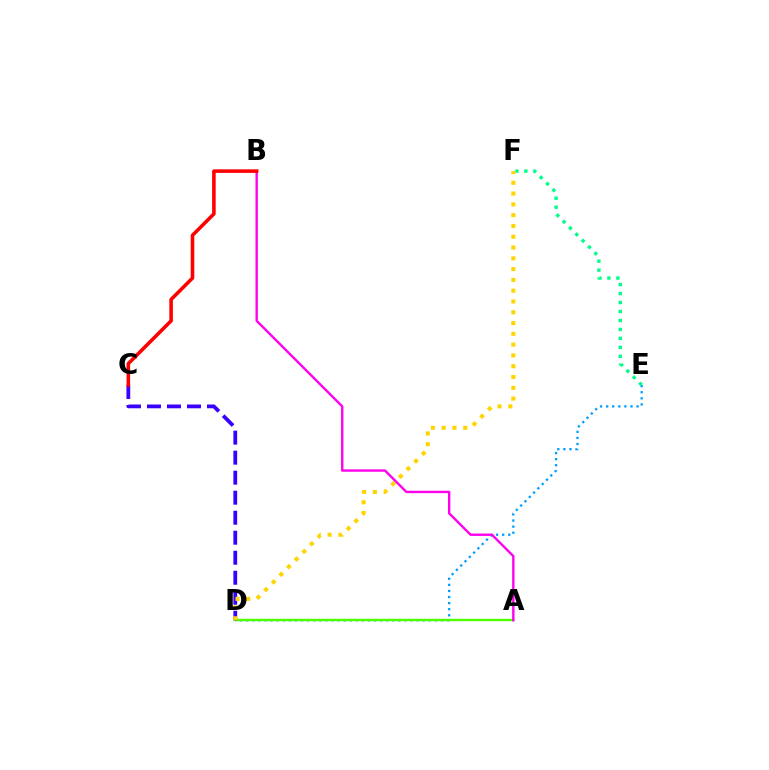{('D', 'E'): [{'color': '#009eff', 'line_style': 'dotted', 'thickness': 1.65}], ('E', 'F'): [{'color': '#00ff86', 'line_style': 'dotted', 'thickness': 2.44}], ('A', 'D'): [{'color': '#4fff00', 'line_style': 'solid', 'thickness': 1.76}], ('C', 'D'): [{'color': '#3700ff', 'line_style': 'dashed', 'thickness': 2.72}], ('D', 'F'): [{'color': '#ffd500', 'line_style': 'dotted', 'thickness': 2.93}], ('A', 'B'): [{'color': '#ff00ed', 'line_style': 'solid', 'thickness': 1.71}], ('B', 'C'): [{'color': '#ff0000', 'line_style': 'solid', 'thickness': 2.57}]}